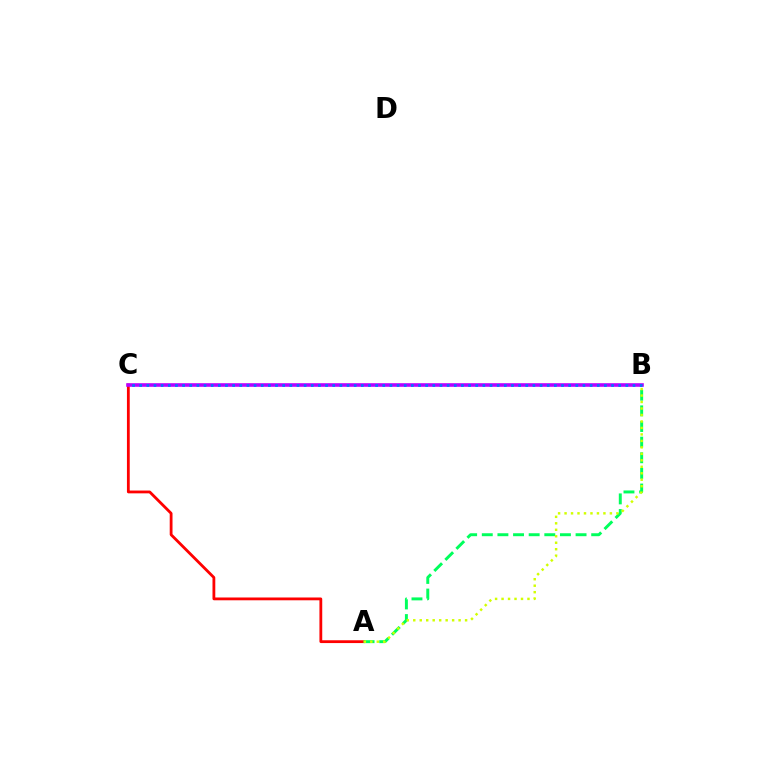{('A', 'C'): [{'color': '#ff0000', 'line_style': 'solid', 'thickness': 2.02}], ('A', 'B'): [{'color': '#00ff5c', 'line_style': 'dashed', 'thickness': 2.12}, {'color': '#d1ff00', 'line_style': 'dotted', 'thickness': 1.76}], ('B', 'C'): [{'color': '#b900ff', 'line_style': 'solid', 'thickness': 2.59}, {'color': '#0074ff', 'line_style': 'dotted', 'thickness': 1.94}]}